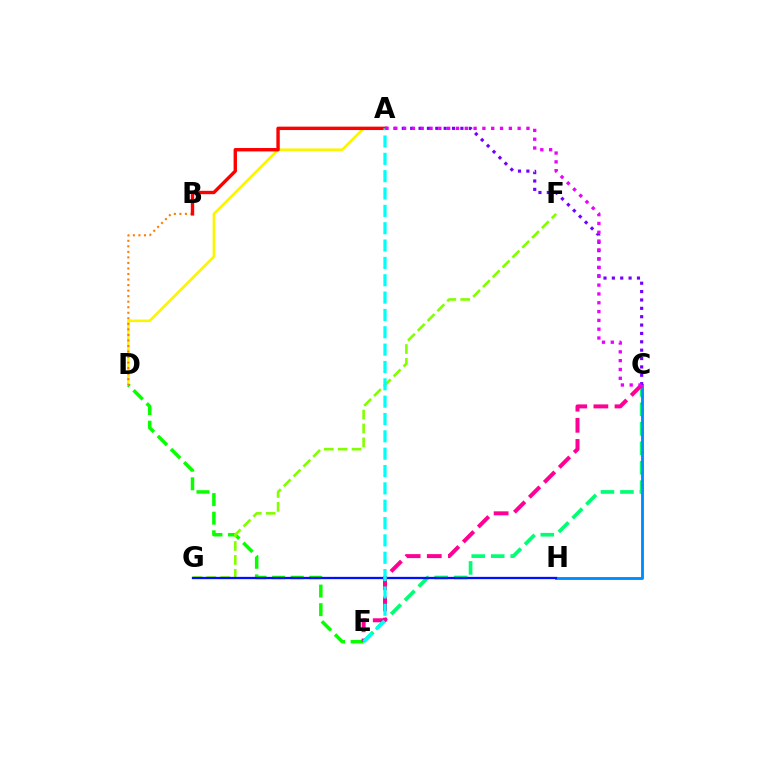{('C', 'E'): [{'color': '#00ff74', 'line_style': 'dashed', 'thickness': 2.65}, {'color': '#ff0094', 'line_style': 'dashed', 'thickness': 2.87}], ('A', 'D'): [{'color': '#fcf500', 'line_style': 'solid', 'thickness': 1.85}], ('D', 'E'): [{'color': '#08ff00', 'line_style': 'dashed', 'thickness': 2.53}], ('F', 'G'): [{'color': '#84ff00', 'line_style': 'dashed', 'thickness': 1.89}], ('C', 'H'): [{'color': '#008cff', 'line_style': 'solid', 'thickness': 2.06}], ('A', 'C'): [{'color': '#7200ff', 'line_style': 'dotted', 'thickness': 2.27}, {'color': '#ee00ff', 'line_style': 'dotted', 'thickness': 2.39}], ('G', 'H'): [{'color': '#0010ff', 'line_style': 'solid', 'thickness': 1.65}], ('B', 'D'): [{'color': '#ff7c00', 'line_style': 'dotted', 'thickness': 1.5}], ('A', 'B'): [{'color': '#ff0000', 'line_style': 'solid', 'thickness': 2.44}], ('A', 'E'): [{'color': '#00fff6', 'line_style': 'dashed', 'thickness': 2.36}]}